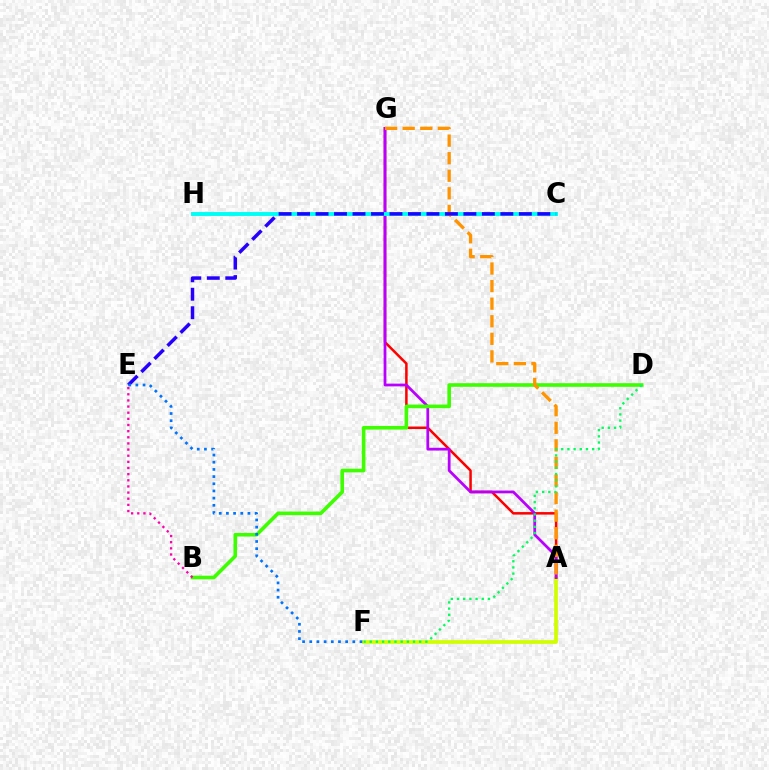{('A', 'F'): [{'color': '#d1ff00', 'line_style': 'solid', 'thickness': 2.67}], ('A', 'G'): [{'color': '#ff0000', 'line_style': 'solid', 'thickness': 1.81}, {'color': '#b900ff', 'line_style': 'solid', 'thickness': 1.99}, {'color': '#ff9400', 'line_style': 'dashed', 'thickness': 2.39}], ('C', 'H'): [{'color': '#00fff6', 'line_style': 'solid', 'thickness': 2.82}], ('B', 'D'): [{'color': '#3dff00', 'line_style': 'solid', 'thickness': 2.61}], ('D', 'F'): [{'color': '#00ff5c', 'line_style': 'dotted', 'thickness': 1.68}], ('C', 'E'): [{'color': '#2500ff', 'line_style': 'dashed', 'thickness': 2.51}], ('B', 'E'): [{'color': '#ff00ac', 'line_style': 'dotted', 'thickness': 1.67}], ('E', 'F'): [{'color': '#0074ff', 'line_style': 'dotted', 'thickness': 1.95}]}